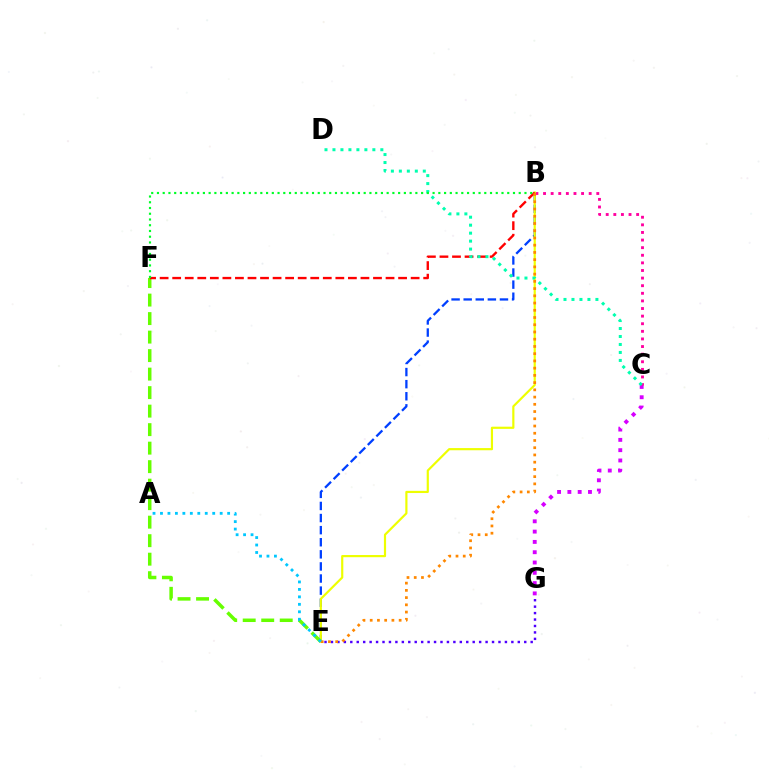{('C', 'G'): [{'color': '#d600ff', 'line_style': 'dotted', 'thickness': 2.8}], ('B', 'E'): [{'color': '#003fff', 'line_style': 'dashed', 'thickness': 1.64}, {'color': '#eeff00', 'line_style': 'solid', 'thickness': 1.57}, {'color': '#ff8800', 'line_style': 'dotted', 'thickness': 1.97}], ('B', 'C'): [{'color': '#ff00a0', 'line_style': 'dotted', 'thickness': 2.07}], ('E', 'G'): [{'color': '#4f00ff', 'line_style': 'dotted', 'thickness': 1.75}], ('E', 'F'): [{'color': '#66ff00', 'line_style': 'dashed', 'thickness': 2.51}], ('B', 'F'): [{'color': '#ff0000', 'line_style': 'dashed', 'thickness': 1.7}, {'color': '#00ff27', 'line_style': 'dotted', 'thickness': 1.56}], ('A', 'E'): [{'color': '#00c7ff', 'line_style': 'dotted', 'thickness': 2.03}], ('C', 'D'): [{'color': '#00ffaf', 'line_style': 'dotted', 'thickness': 2.17}]}